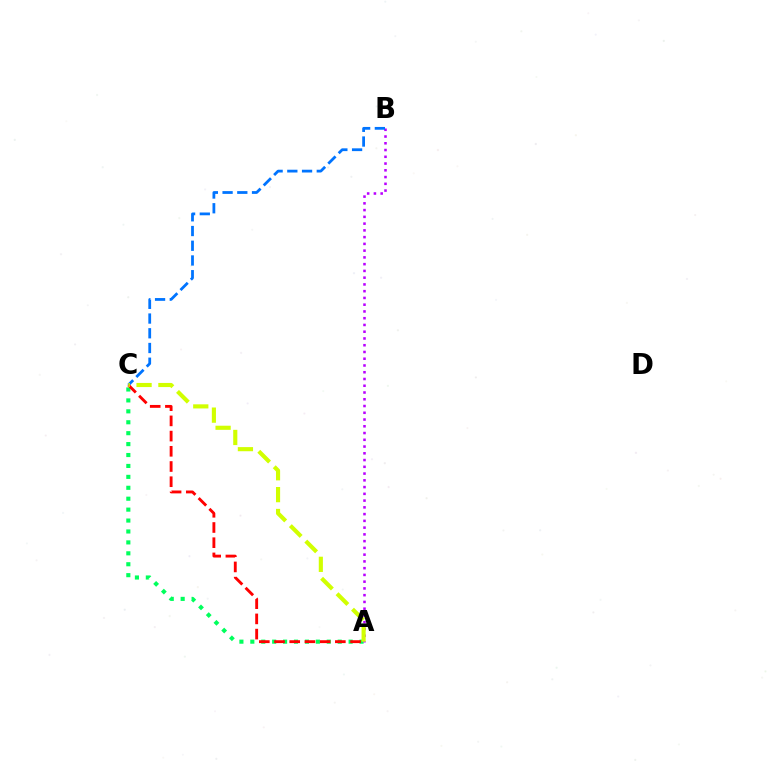{('A', 'C'): [{'color': '#00ff5c', 'line_style': 'dotted', 'thickness': 2.97}, {'color': '#ff0000', 'line_style': 'dashed', 'thickness': 2.07}, {'color': '#d1ff00', 'line_style': 'dashed', 'thickness': 2.97}], ('A', 'B'): [{'color': '#b900ff', 'line_style': 'dotted', 'thickness': 1.84}], ('B', 'C'): [{'color': '#0074ff', 'line_style': 'dashed', 'thickness': 2.0}]}